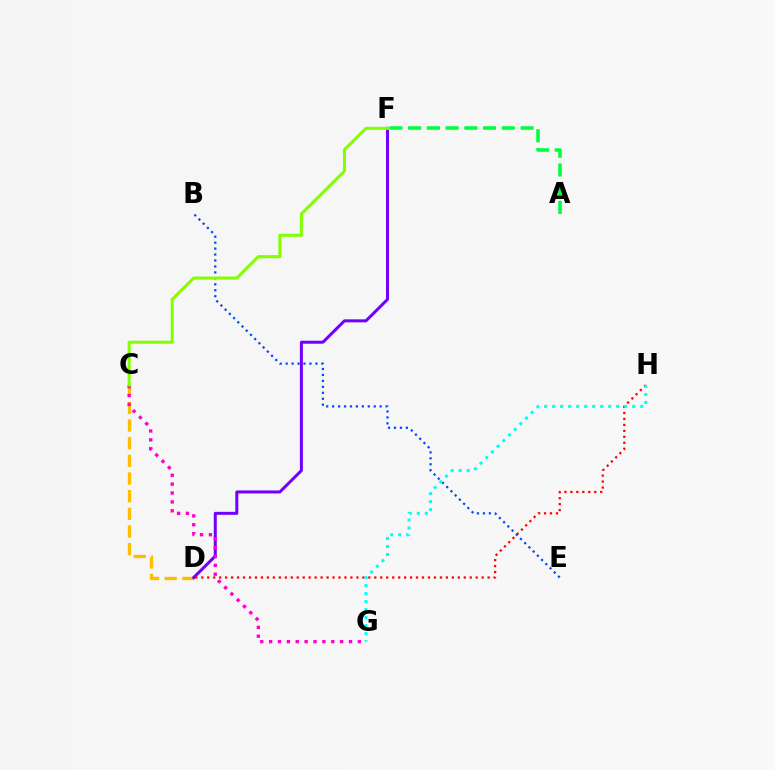{('C', 'D'): [{'color': '#ffbd00', 'line_style': 'dashed', 'thickness': 2.4}], ('D', 'F'): [{'color': '#7200ff', 'line_style': 'solid', 'thickness': 2.16}], ('C', 'G'): [{'color': '#ff00cf', 'line_style': 'dotted', 'thickness': 2.41}], ('B', 'E'): [{'color': '#004bff', 'line_style': 'dotted', 'thickness': 1.62}], ('D', 'H'): [{'color': '#ff0000', 'line_style': 'dotted', 'thickness': 1.62}], ('C', 'F'): [{'color': '#84ff00', 'line_style': 'solid', 'thickness': 2.2}], ('A', 'F'): [{'color': '#00ff39', 'line_style': 'dashed', 'thickness': 2.55}], ('G', 'H'): [{'color': '#00fff6', 'line_style': 'dotted', 'thickness': 2.17}]}